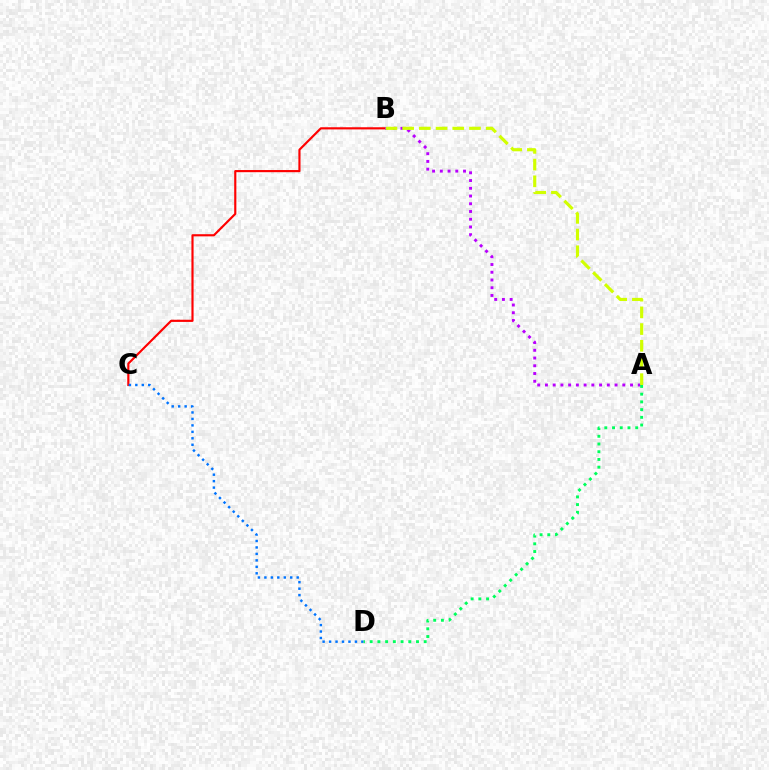{('B', 'C'): [{'color': '#ff0000', 'line_style': 'solid', 'thickness': 1.55}], ('A', 'B'): [{'color': '#b900ff', 'line_style': 'dotted', 'thickness': 2.1}, {'color': '#d1ff00', 'line_style': 'dashed', 'thickness': 2.27}], ('C', 'D'): [{'color': '#0074ff', 'line_style': 'dotted', 'thickness': 1.76}], ('A', 'D'): [{'color': '#00ff5c', 'line_style': 'dotted', 'thickness': 2.1}]}